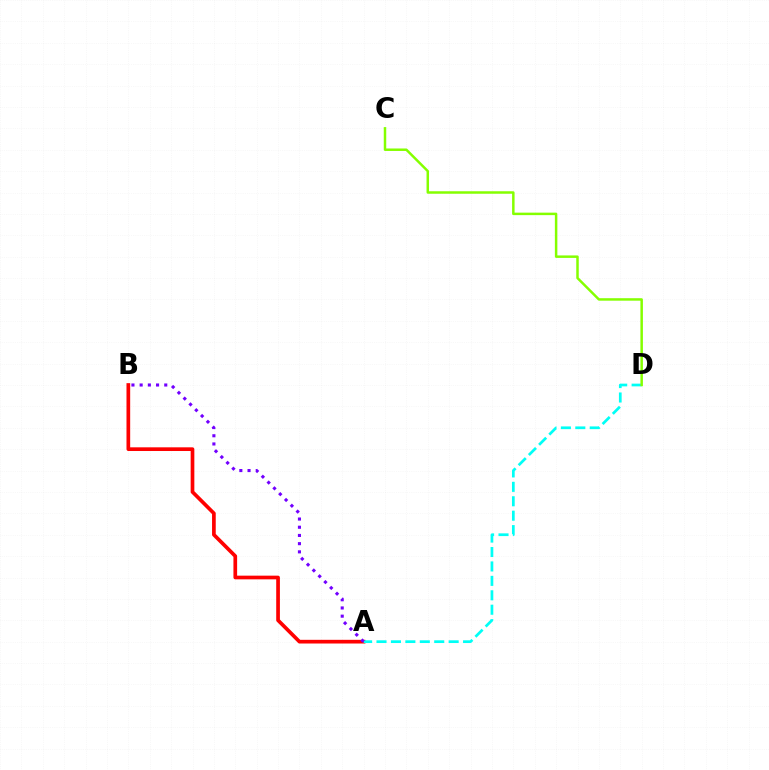{('A', 'B'): [{'color': '#ff0000', 'line_style': 'solid', 'thickness': 2.66}, {'color': '#7200ff', 'line_style': 'dotted', 'thickness': 2.23}], ('A', 'D'): [{'color': '#00fff6', 'line_style': 'dashed', 'thickness': 1.96}], ('C', 'D'): [{'color': '#84ff00', 'line_style': 'solid', 'thickness': 1.79}]}